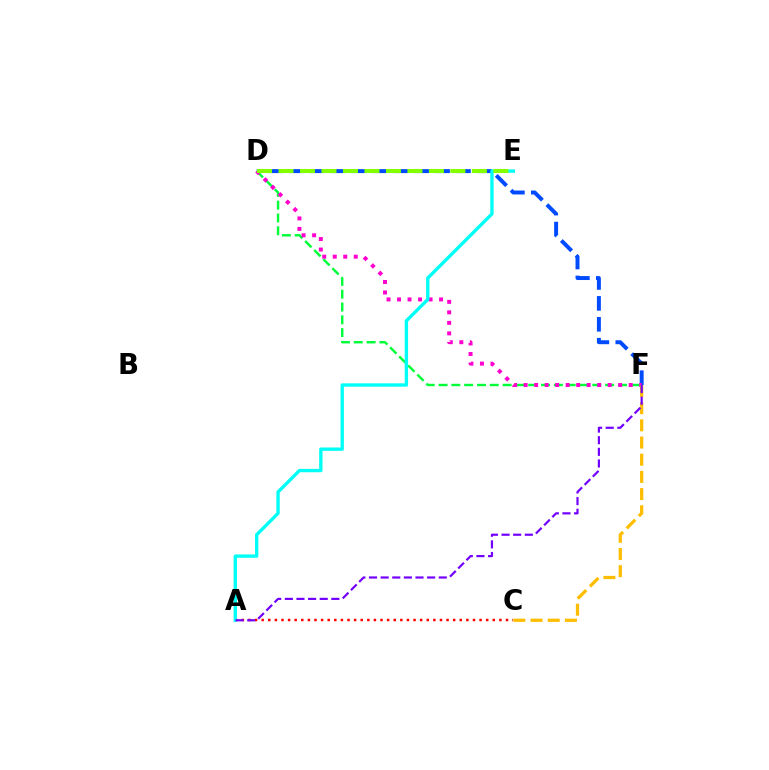{('D', 'F'): [{'color': '#004bff', 'line_style': 'dashed', 'thickness': 2.84}, {'color': '#00ff39', 'line_style': 'dashed', 'thickness': 1.74}, {'color': '#ff00cf', 'line_style': 'dotted', 'thickness': 2.85}], ('A', 'C'): [{'color': '#ff0000', 'line_style': 'dotted', 'thickness': 1.79}], ('C', 'F'): [{'color': '#ffbd00', 'line_style': 'dashed', 'thickness': 2.34}], ('A', 'E'): [{'color': '#00fff6', 'line_style': 'solid', 'thickness': 2.41}], ('D', 'E'): [{'color': '#84ff00', 'line_style': 'dashed', 'thickness': 2.92}], ('A', 'F'): [{'color': '#7200ff', 'line_style': 'dashed', 'thickness': 1.58}]}